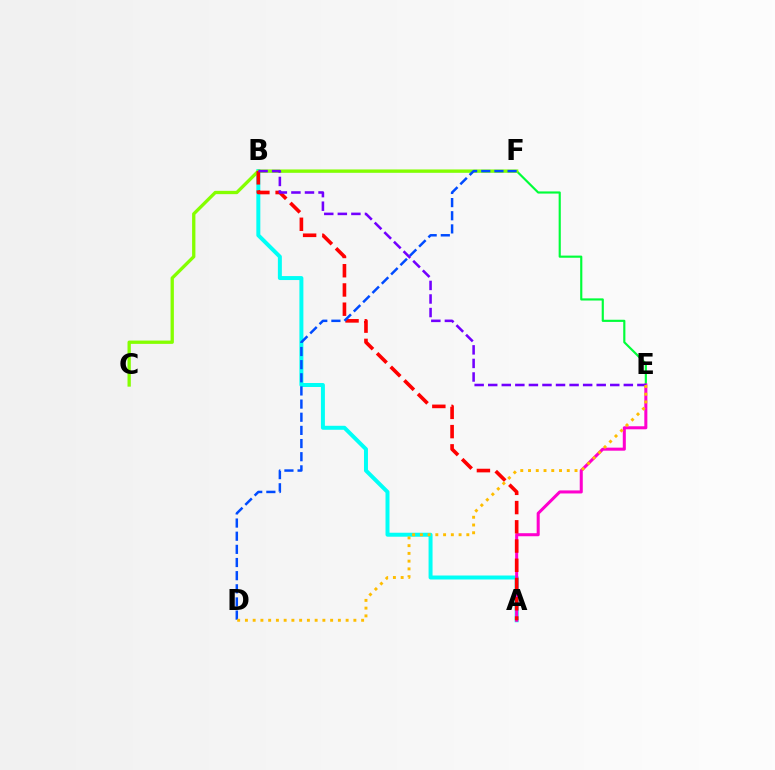{('A', 'B'): [{'color': '#00fff6', 'line_style': 'solid', 'thickness': 2.87}, {'color': '#ff0000', 'line_style': 'dashed', 'thickness': 2.61}], ('B', 'E'): [{'color': '#00ff39', 'line_style': 'solid', 'thickness': 1.55}, {'color': '#7200ff', 'line_style': 'dashed', 'thickness': 1.84}], ('C', 'F'): [{'color': '#84ff00', 'line_style': 'solid', 'thickness': 2.38}], ('A', 'E'): [{'color': '#ff00cf', 'line_style': 'solid', 'thickness': 2.19}], ('D', 'F'): [{'color': '#004bff', 'line_style': 'dashed', 'thickness': 1.79}], ('D', 'E'): [{'color': '#ffbd00', 'line_style': 'dotted', 'thickness': 2.1}]}